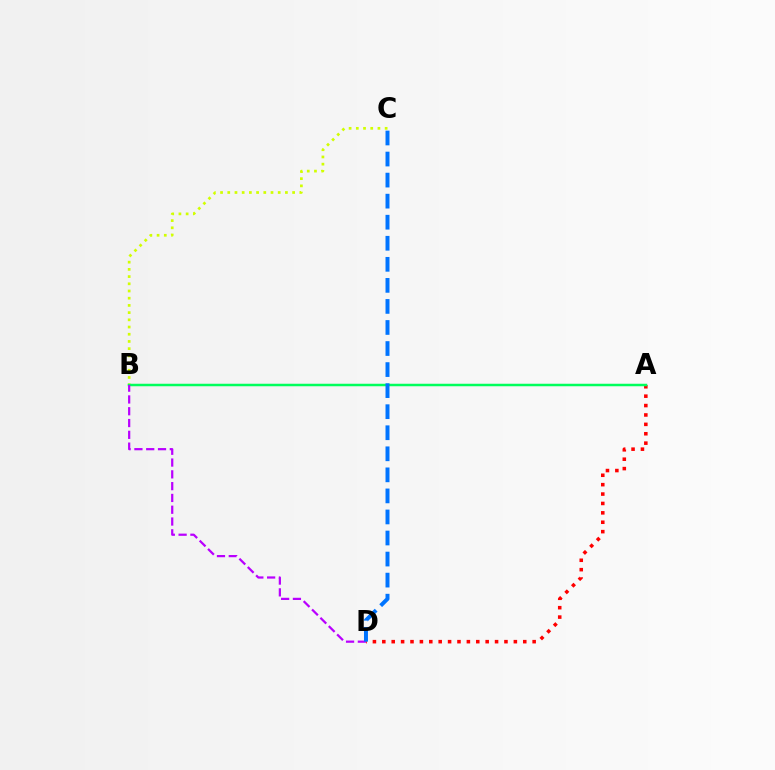{('A', 'D'): [{'color': '#ff0000', 'line_style': 'dotted', 'thickness': 2.55}], ('B', 'C'): [{'color': '#d1ff00', 'line_style': 'dotted', 'thickness': 1.96}], ('A', 'B'): [{'color': '#00ff5c', 'line_style': 'solid', 'thickness': 1.8}], ('B', 'D'): [{'color': '#b900ff', 'line_style': 'dashed', 'thickness': 1.6}], ('C', 'D'): [{'color': '#0074ff', 'line_style': 'dashed', 'thickness': 2.86}]}